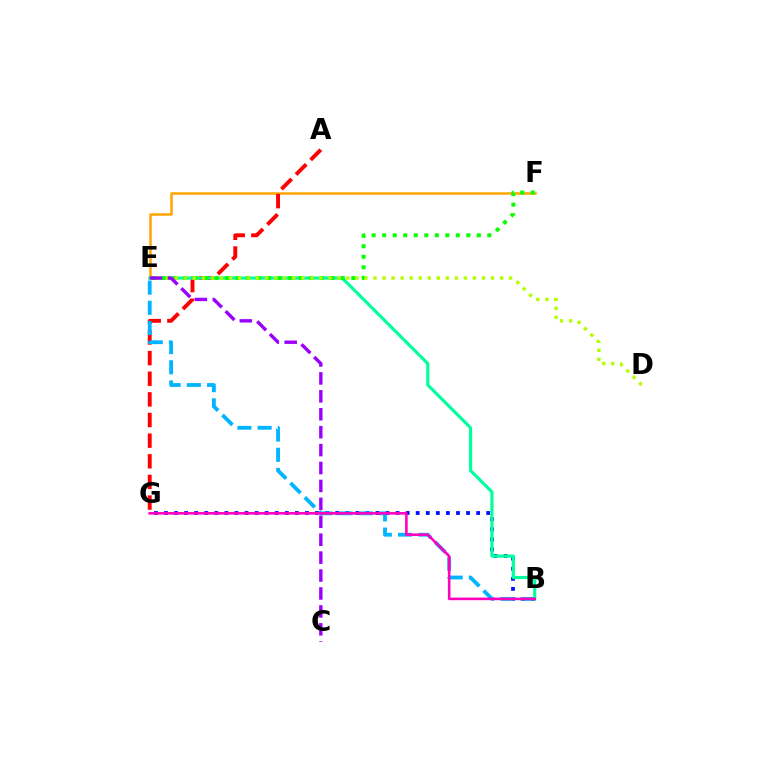{('E', 'F'): [{'color': '#ffa500', 'line_style': 'solid', 'thickness': 1.8}, {'color': '#08ff00', 'line_style': 'dotted', 'thickness': 2.86}], ('A', 'G'): [{'color': '#ff0000', 'line_style': 'dashed', 'thickness': 2.8}], ('B', 'G'): [{'color': '#0010ff', 'line_style': 'dotted', 'thickness': 2.74}, {'color': '#ff00bd', 'line_style': 'solid', 'thickness': 1.86}], ('B', 'E'): [{'color': '#00b5ff', 'line_style': 'dashed', 'thickness': 2.75}, {'color': '#00ff9d', 'line_style': 'solid', 'thickness': 2.27}], ('D', 'E'): [{'color': '#b3ff00', 'line_style': 'dotted', 'thickness': 2.45}], ('C', 'E'): [{'color': '#9b00ff', 'line_style': 'dashed', 'thickness': 2.43}]}